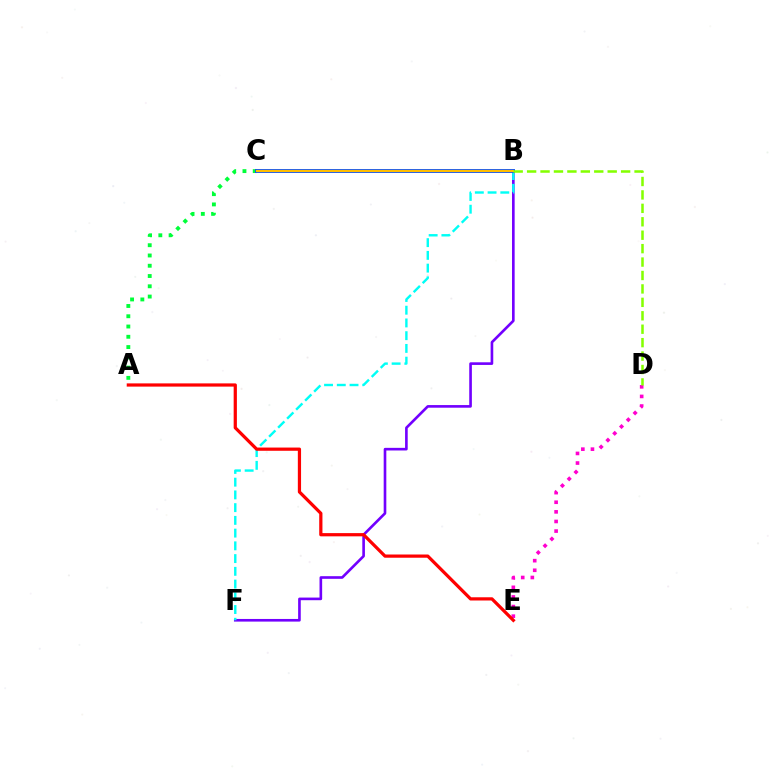{('D', 'E'): [{'color': '#ff00cf', 'line_style': 'dotted', 'thickness': 2.61}], ('A', 'C'): [{'color': '#00ff39', 'line_style': 'dotted', 'thickness': 2.79}], ('B', 'F'): [{'color': '#7200ff', 'line_style': 'solid', 'thickness': 1.9}, {'color': '#00fff6', 'line_style': 'dashed', 'thickness': 1.73}], ('B', 'C'): [{'color': '#004bff', 'line_style': 'solid', 'thickness': 2.77}, {'color': '#ffbd00', 'line_style': 'solid', 'thickness': 1.62}], ('B', 'D'): [{'color': '#84ff00', 'line_style': 'dashed', 'thickness': 1.82}], ('A', 'E'): [{'color': '#ff0000', 'line_style': 'solid', 'thickness': 2.32}]}